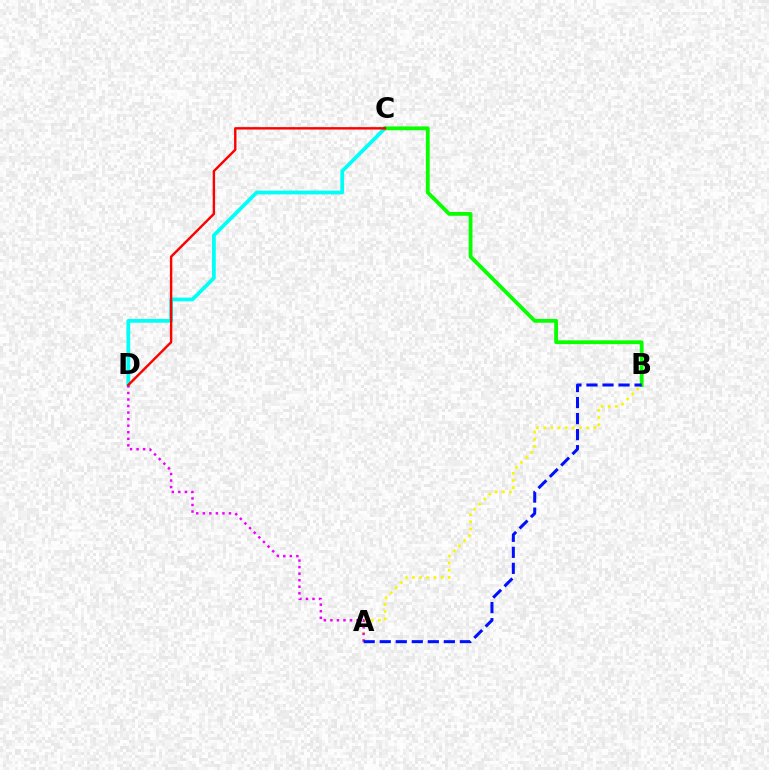{('C', 'D'): [{'color': '#00fff6', 'line_style': 'solid', 'thickness': 2.7}, {'color': '#ff0000', 'line_style': 'solid', 'thickness': 1.74}], ('A', 'B'): [{'color': '#fcf500', 'line_style': 'dotted', 'thickness': 1.94}, {'color': '#0010ff', 'line_style': 'dashed', 'thickness': 2.18}], ('A', 'D'): [{'color': '#ee00ff', 'line_style': 'dotted', 'thickness': 1.78}], ('B', 'C'): [{'color': '#08ff00', 'line_style': 'solid', 'thickness': 2.73}]}